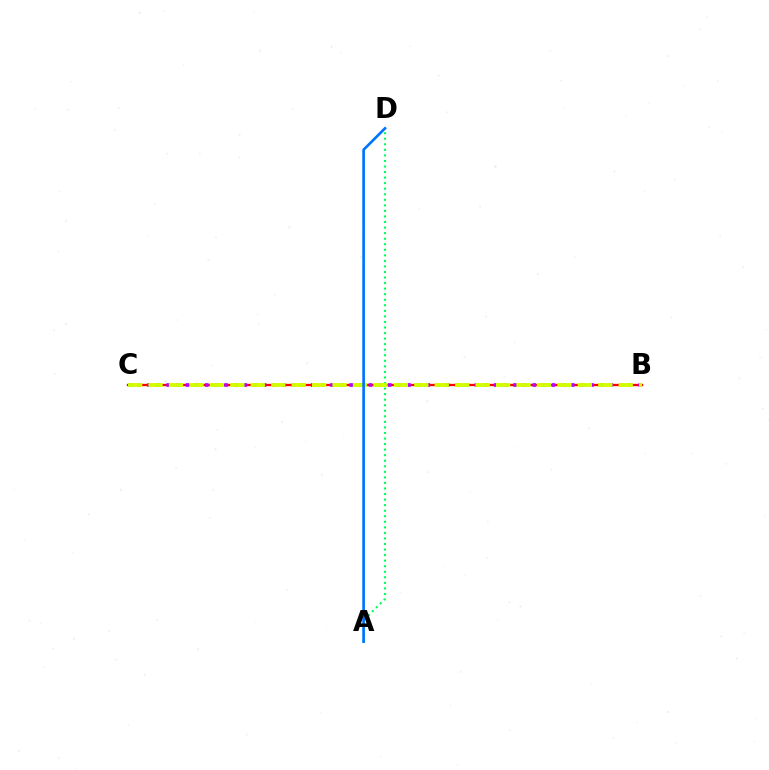{('B', 'C'): [{'color': '#ff0000', 'line_style': 'solid', 'thickness': 1.66}, {'color': '#b900ff', 'line_style': 'dotted', 'thickness': 2.62}, {'color': '#d1ff00', 'line_style': 'dashed', 'thickness': 2.78}], ('A', 'D'): [{'color': '#00ff5c', 'line_style': 'dotted', 'thickness': 1.51}, {'color': '#0074ff', 'line_style': 'solid', 'thickness': 1.91}]}